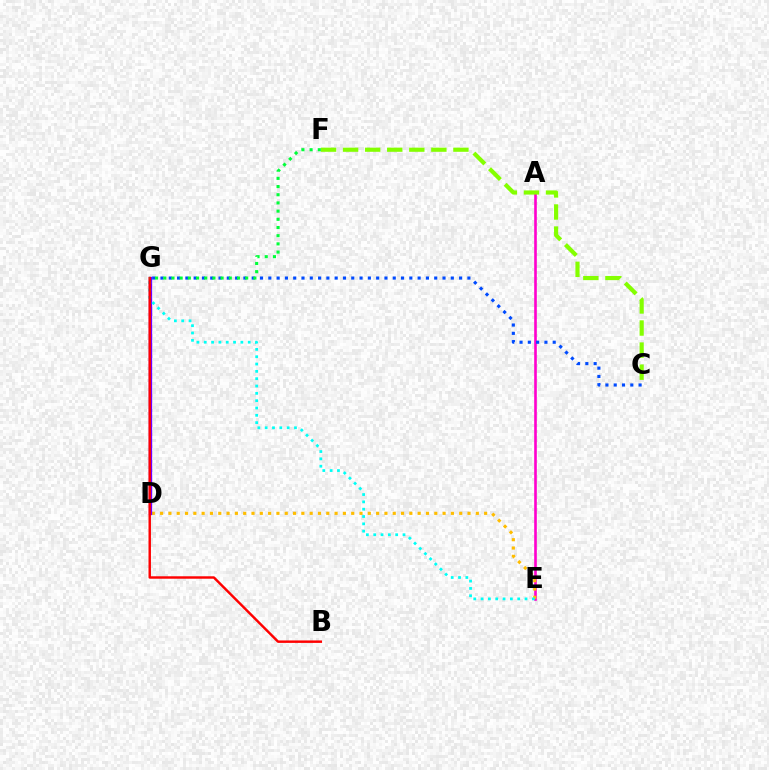{('A', 'E'): [{'color': '#ff00cf', 'line_style': 'solid', 'thickness': 1.89}], ('C', 'F'): [{'color': '#84ff00', 'line_style': 'dashed', 'thickness': 3.0}], ('C', 'G'): [{'color': '#004bff', 'line_style': 'dotted', 'thickness': 2.25}], ('D', 'E'): [{'color': '#ffbd00', 'line_style': 'dotted', 'thickness': 2.26}], ('D', 'G'): [{'color': '#7200ff', 'line_style': 'solid', 'thickness': 2.39}], ('E', 'G'): [{'color': '#00fff6', 'line_style': 'dotted', 'thickness': 1.99}], ('B', 'G'): [{'color': '#ff0000', 'line_style': 'solid', 'thickness': 1.76}], ('F', 'G'): [{'color': '#00ff39', 'line_style': 'dotted', 'thickness': 2.23}]}